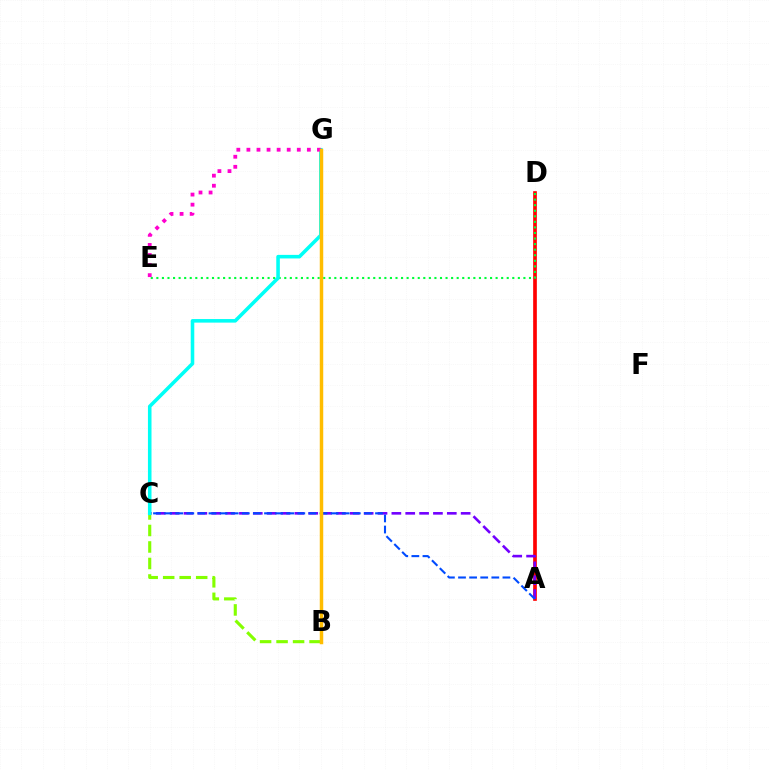{('A', 'D'): [{'color': '#ff0000', 'line_style': 'solid', 'thickness': 2.64}], ('A', 'C'): [{'color': '#7200ff', 'line_style': 'dashed', 'thickness': 1.88}, {'color': '#004bff', 'line_style': 'dashed', 'thickness': 1.51}], ('B', 'C'): [{'color': '#84ff00', 'line_style': 'dashed', 'thickness': 2.24}], ('D', 'E'): [{'color': '#00ff39', 'line_style': 'dotted', 'thickness': 1.51}], ('C', 'G'): [{'color': '#00fff6', 'line_style': 'solid', 'thickness': 2.57}], ('E', 'G'): [{'color': '#ff00cf', 'line_style': 'dotted', 'thickness': 2.74}], ('B', 'G'): [{'color': '#ffbd00', 'line_style': 'solid', 'thickness': 2.5}]}